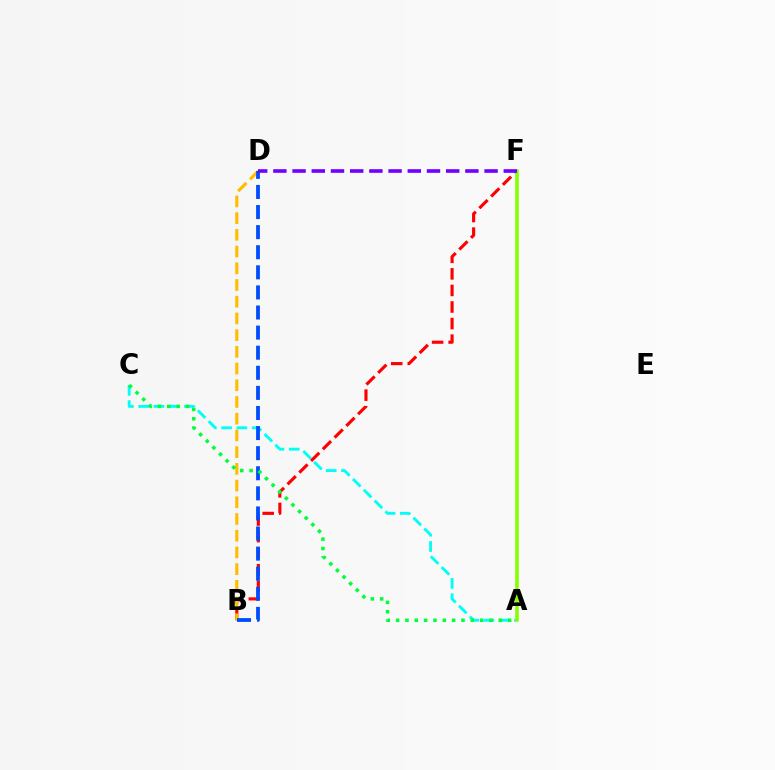{('B', 'F'): [{'color': '#ff0000', 'line_style': 'dashed', 'thickness': 2.25}], ('A', 'F'): [{'color': '#ff00cf', 'line_style': 'dotted', 'thickness': 1.5}, {'color': '#84ff00', 'line_style': 'solid', 'thickness': 2.54}], ('B', 'D'): [{'color': '#ffbd00', 'line_style': 'dashed', 'thickness': 2.27}, {'color': '#004bff', 'line_style': 'dashed', 'thickness': 2.73}], ('A', 'C'): [{'color': '#00fff6', 'line_style': 'dashed', 'thickness': 2.08}, {'color': '#00ff39', 'line_style': 'dotted', 'thickness': 2.54}], ('D', 'F'): [{'color': '#7200ff', 'line_style': 'dashed', 'thickness': 2.61}]}